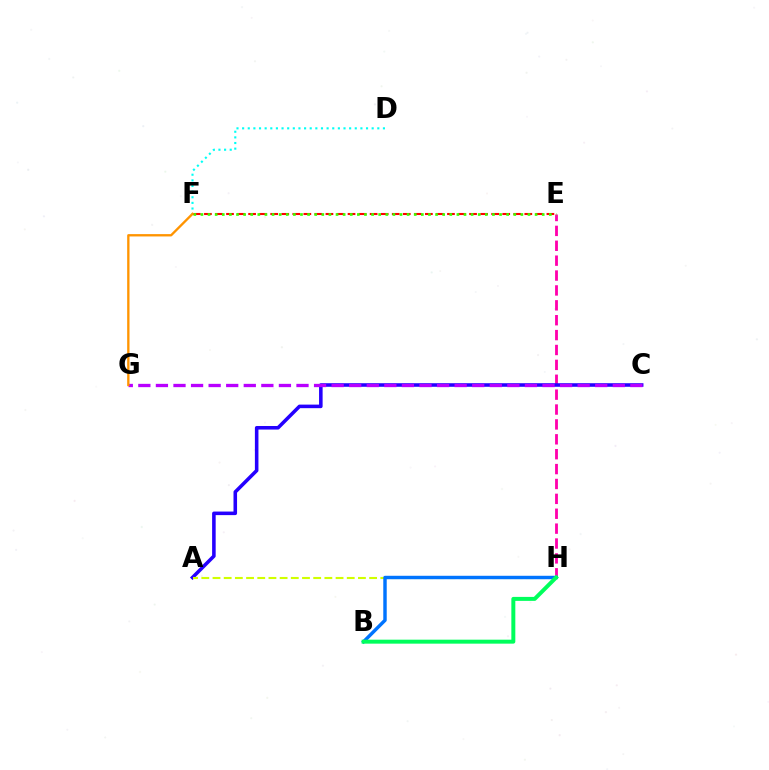{('E', 'H'): [{'color': '#ff00ac', 'line_style': 'dashed', 'thickness': 2.02}], ('D', 'F'): [{'color': '#00fff6', 'line_style': 'dotted', 'thickness': 1.53}], ('A', 'C'): [{'color': '#2500ff', 'line_style': 'solid', 'thickness': 2.56}], ('A', 'H'): [{'color': '#d1ff00', 'line_style': 'dashed', 'thickness': 1.52}], ('E', 'F'): [{'color': '#ff0000', 'line_style': 'dashed', 'thickness': 1.5}, {'color': '#3dff00', 'line_style': 'dotted', 'thickness': 1.93}], ('B', 'H'): [{'color': '#0074ff', 'line_style': 'solid', 'thickness': 2.48}, {'color': '#00ff5c', 'line_style': 'solid', 'thickness': 2.86}], ('C', 'G'): [{'color': '#b900ff', 'line_style': 'dashed', 'thickness': 2.39}], ('F', 'G'): [{'color': '#ff9400', 'line_style': 'solid', 'thickness': 1.68}]}